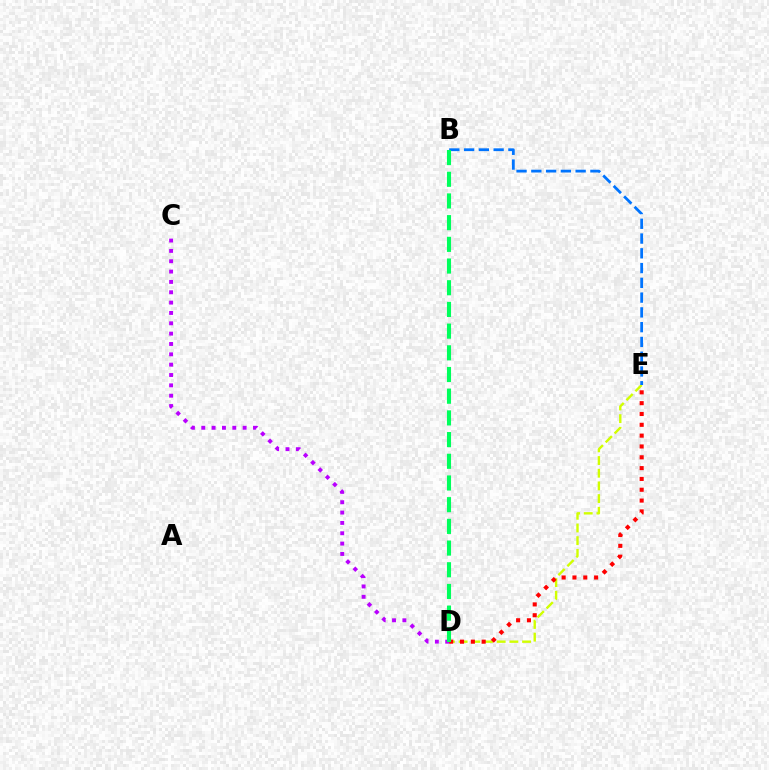{('C', 'D'): [{'color': '#b900ff', 'line_style': 'dotted', 'thickness': 2.81}], ('D', 'E'): [{'color': '#d1ff00', 'line_style': 'dashed', 'thickness': 1.72}, {'color': '#ff0000', 'line_style': 'dotted', 'thickness': 2.94}], ('B', 'E'): [{'color': '#0074ff', 'line_style': 'dashed', 'thickness': 2.01}], ('B', 'D'): [{'color': '#00ff5c', 'line_style': 'dashed', 'thickness': 2.95}]}